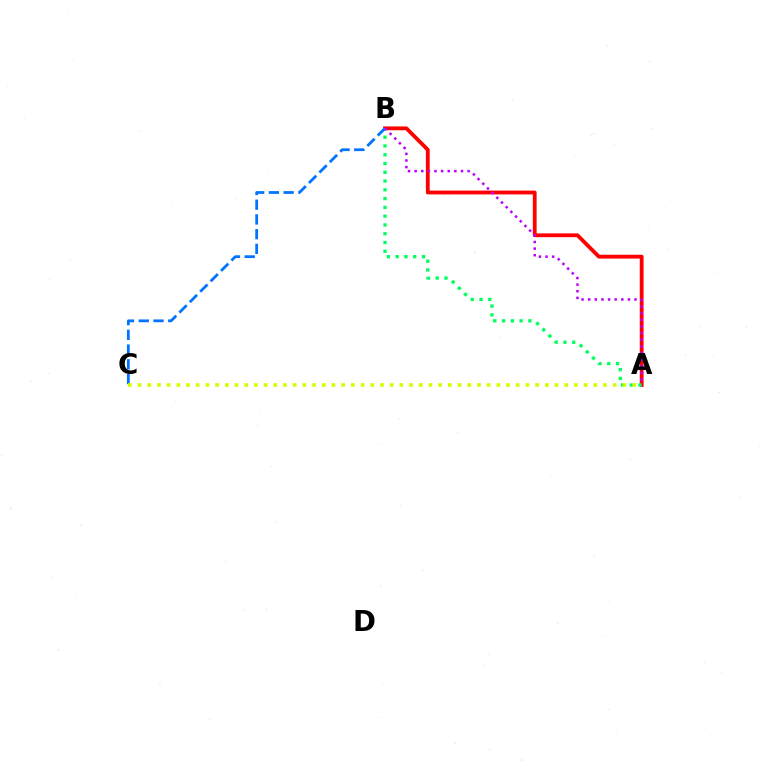{('A', 'B'): [{'color': '#ff0000', 'line_style': 'solid', 'thickness': 2.74}, {'color': '#00ff5c', 'line_style': 'dotted', 'thickness': 2.39}, {'color': '#b900ff', 'line_style': 'dotted', 'thickness': 1.8}], ('B', 'C'): [{'color': '#0074ff', 'line_style': 'dashed', 'thickness': 2.0}], ('A', 'C'): [{'color': '#d1ff00', 'line_style': 'dotted', 'thickness': 2.63}]}